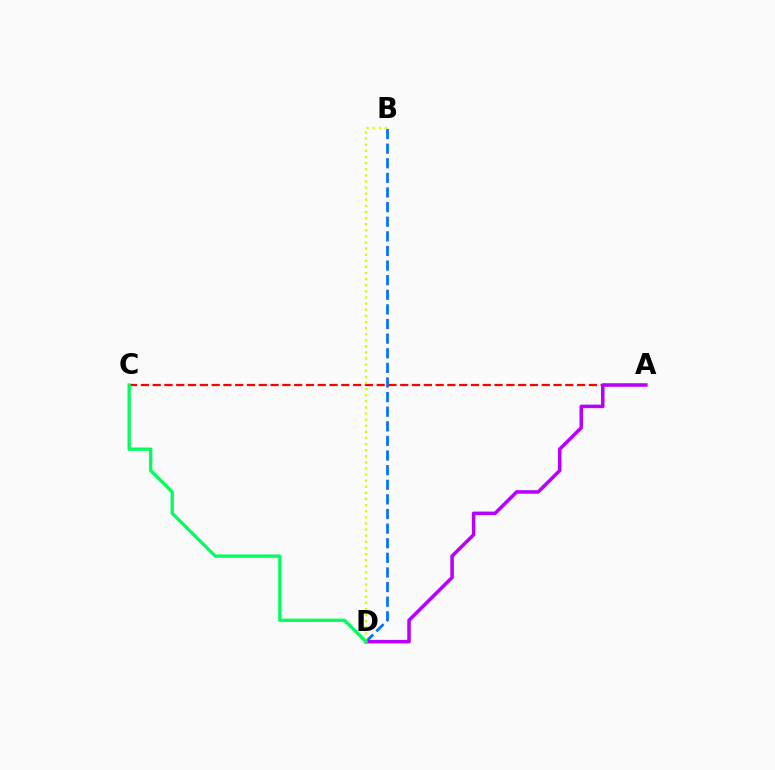{('B', 'D'): [{'color': '#0074ff', 'line_style': 'dashed', 'thickness': 1.99}, {'color': '#d1ff00', 'line_style': 'dotted', 'thickness': 1.66}], ('A', 'C'): [{'color': '#ff0000', 'line_style': 'dashed', 'thickness': 1.6}], ('A', 'D'): [{'color': '#b900ff', 'line_style': 'solid', 'thickness': 2.55}], ('C', 'D'): [{'color': '#00ff5c', 'line_style': 'solid', 'thickness': 2.38}]}